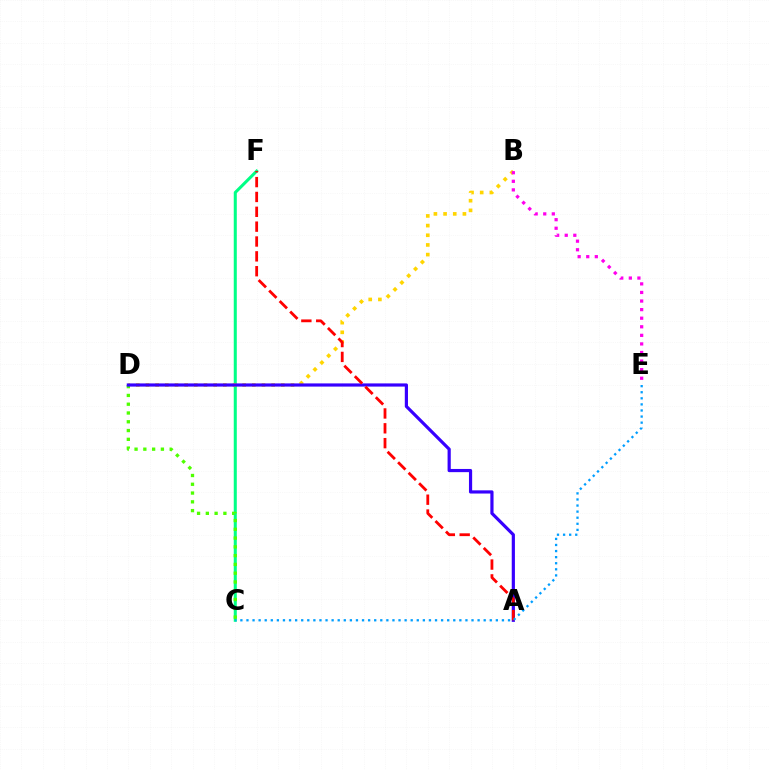{('C', 'F'): [{'color': '#00ff86', 'line_style': 'solid', 'thickness': 2.19}], ('B', 'D'): [{'color': '#ffd500', 'line_style': 'dotted', 'thickness': 2.63}], ('C', 'D'): [{'color': '#4fff00', 'line_style': 'dotted', 'thickness': 2.39}], ('B', 'E'): [{'color': '#ff00ed', 'line_style': 'dotted', 'thickness': 2.33}], ('A', 'D'): [{'color': '#3700ff', 'line_style': 'solid', 'thickness': 2.29}], ('A', 'F'): [{'color': '#ff0000', 'line_style': 'dashed', 'thickness': 2.02}], ('C', 'E'): [{'color': '#009eff', 'line_style': 'dotted', 'thickness': 1.65}]}